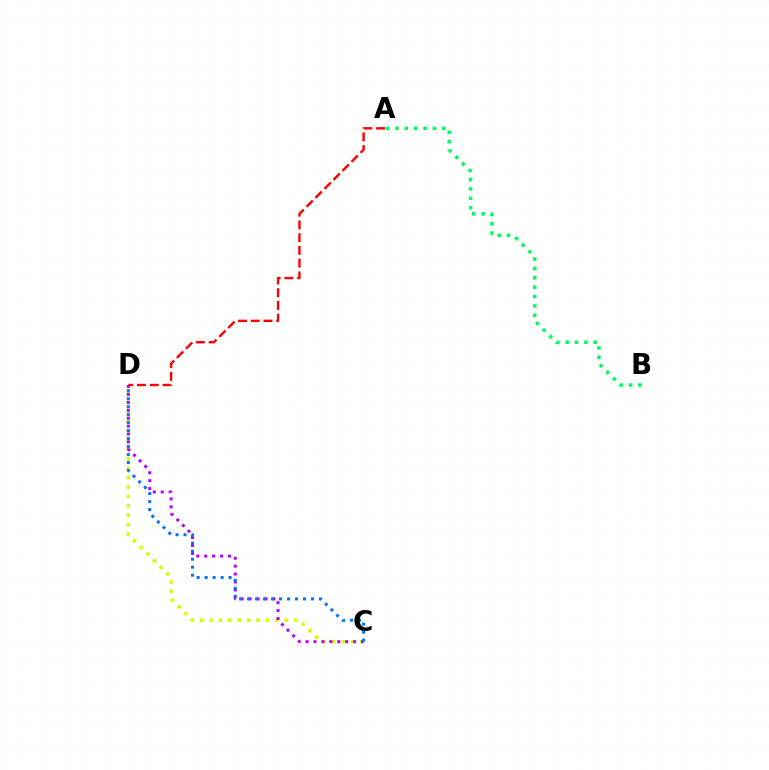{('C', 'D'): [{'color': '#d1ff00', 'line_style': 'dotted', 'thickness': 2.55}, {'color': '#b900ff', 'line_style': 'dotted', 'thickness': 2.15}, {'color': '#0074ff', 'line_style': 'dotted', 'thickness': 2.17}], ('A', 'B'): [{'color': '#00ff5c', 'line_style': 'dotted', 'thickness': 2.54}], ('A', 'D'): [{'color': '#ff0000', 'line_style': 'dashed', 'thickness': 1.73}]}